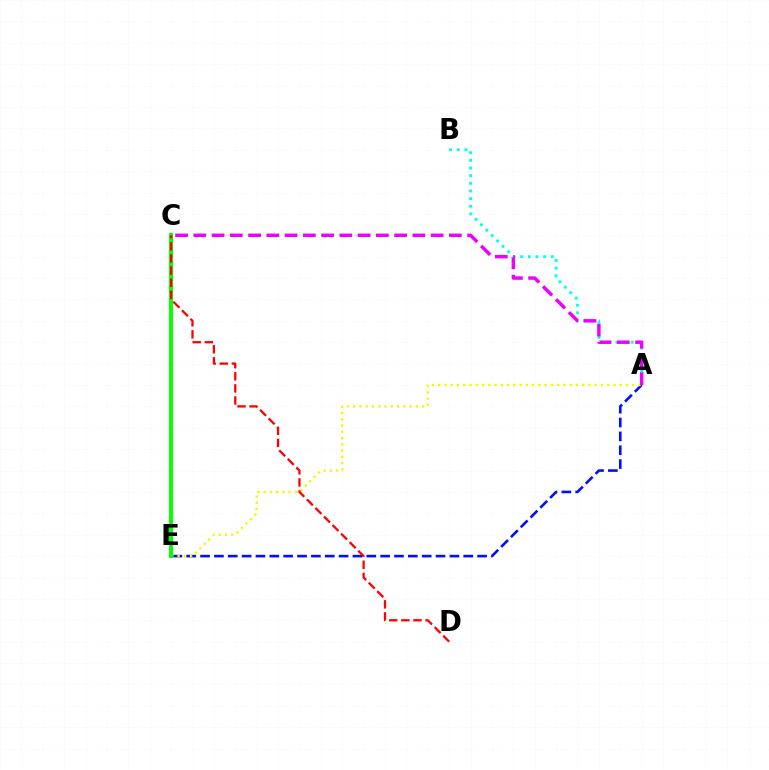{('A', 'B'): [{'color': '#00fff6', 'line_style': 'dotted', 'thickness': 2.08}], ('A', 'E'): [{'color': '#0010ff', 'line_style': 'dashed', 'thickness': 1.88}, {'color': '#fcf500', 'line_style': 'dotted', 'thickness': 1.7}], ('C', 'E'): [{'color': '#08ff00', 'line_style': 'solid', 'thickness': 2.95}], ('A', 'C'): [{'color': '#ee00ff', 'line_style': 'dashed', 'thickness': 2.48}], ('C', 'D'): [{'color': '#ff0000', 'line_style': 'dashed', 'thickness': 1.64}]}